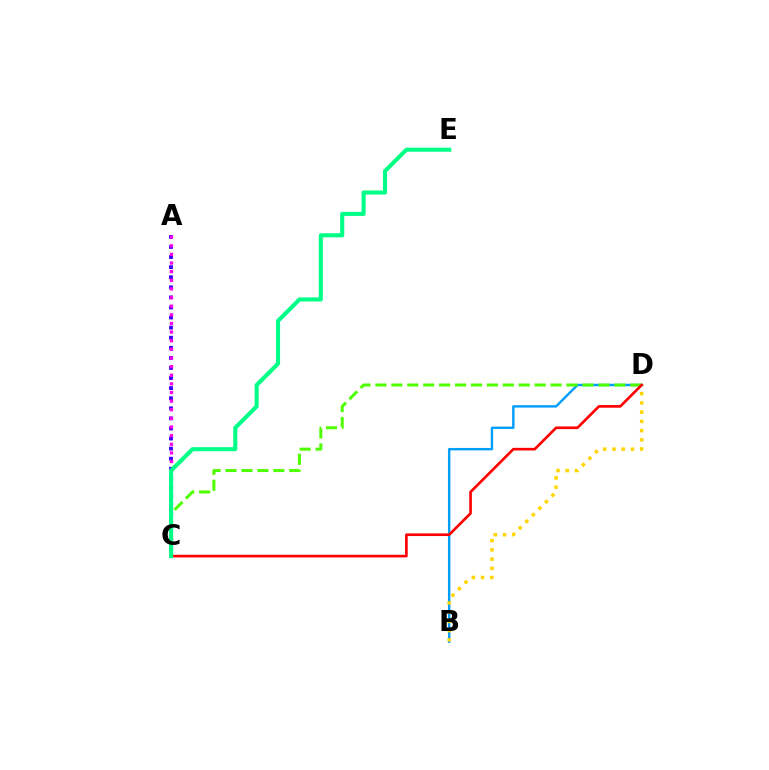{('A', 'C'): [{'color': '#3700ff', 'line_style': 'dotted', 'thickness': 2.74}, {'color': '#ff00ed', 'line_style': 'dotted', 'thickness': 2.35}], ('B', 'D'): [{'color': '#009eff', 'line_style': 'solid', 'thickness': 1.73}, {'color': '#ffd500', 'line_style': 'dotted', 'thickness': 2.51}], ('C', 'D'): [{'color': '#4fff00', 'line_style': 'dashed', 'thickness': 2.16}, {'color': '#ff0000', 'line_style': 'solid', 'thickness': 1.91}], ('C', 'E'): [{'color': '#00ff86', 'line_style': 'solid', 'thickness': 2.94}]}